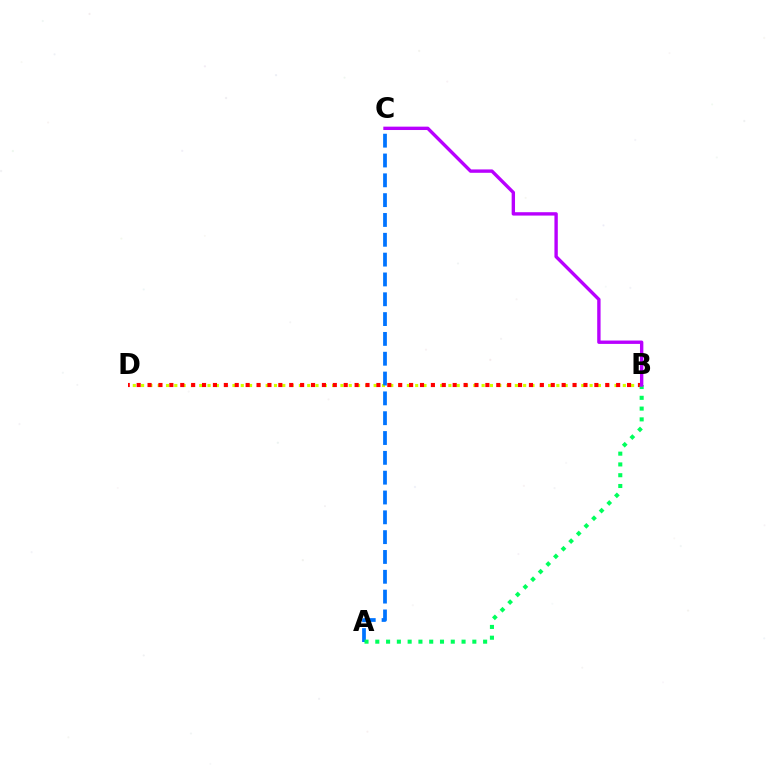{('B', 'D'): [{'color': '#d1ff00', 'line_style': 'dotted', 'thickness': 2.26}, {'color': '#ff0000', 'line_style': 'dotted', 'thickness': 2.96}], ('A', 'C'): [{'color': '#0074ff', 'line_style': 'dashed', 'thickness': 2.69}], ('A', 'B'): [{'color': '#00ff5c', 'line_style': 'dotted', 'thickness': 2.93}], ('B', 'C'): [{'color': '#b900ff', 'line_style': 'solid', 'thickness': 2.43}]}